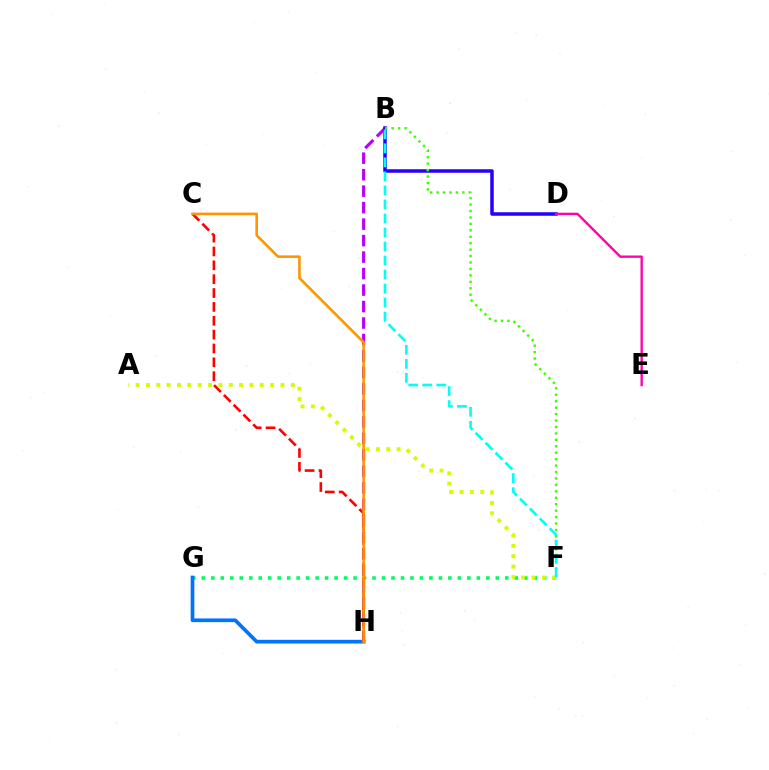{('F', 'G'): [{'color': '#00ff5c', 'line_style': 'dotted', 'thickness': 2.58}], ('B', 'H'): [{'color': '#b900ff', 'line_style': 'dashed', 'thickness': 2.24}], ('B', 'D'): [{'color': '#2500ff', 'line_style': 'solid', 'thickness': 2.52}], ('G', 'H'): [{'color': '#0074ff', 'line_style': 'solid', 'thickness': 2.66}], ('B', 'F'): [{'color': '#3dff00', 'line_style': 'dotted', 'thickness': 1.75}, {'color': '#00fff6', 'line_style': 'dashed', 'thickness': 1.9}], ('C', 'H'): [{'color': '#ff0000', 'line_style': 'dashed', 'thickness': 1.88}, {'color': '#ff9400', 'line_style': 'solid', 'thickness': 1.86}], ('A', 'F'): [{'color': '#d1ff00', 'line_style': 'dotted', 'thickness': 2.81}], ('D', 'E'): [{'color': '#ff00ac', 'line_style': 'solid', 'thickness': 1.7}]}